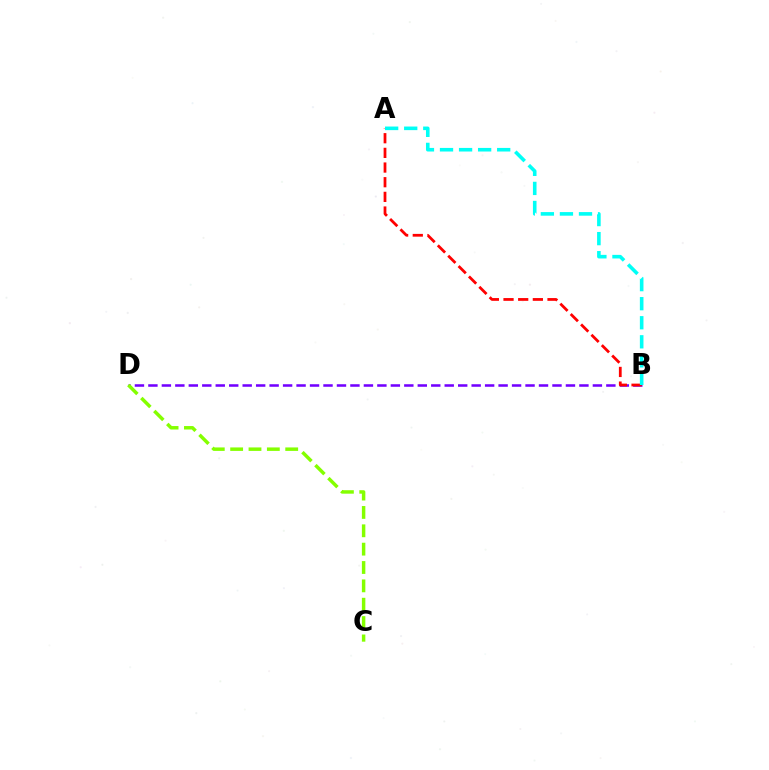{('B', 'D'): [{'color': '#7200ff', 'line_style': 'dashed', 'thickness': 1.83}], ('C', 'D'): [{'color': '#84ff00', 'line_style': 'dashed', 'thickness': 2.49}], ('A', 'B'): [{'color': '#ff0000', 'line_style': 'dashed', 'thickness': 1.99}, {'color': '#00fff6', 'line_style': 'dashed', 'thickness': 2.59}]}